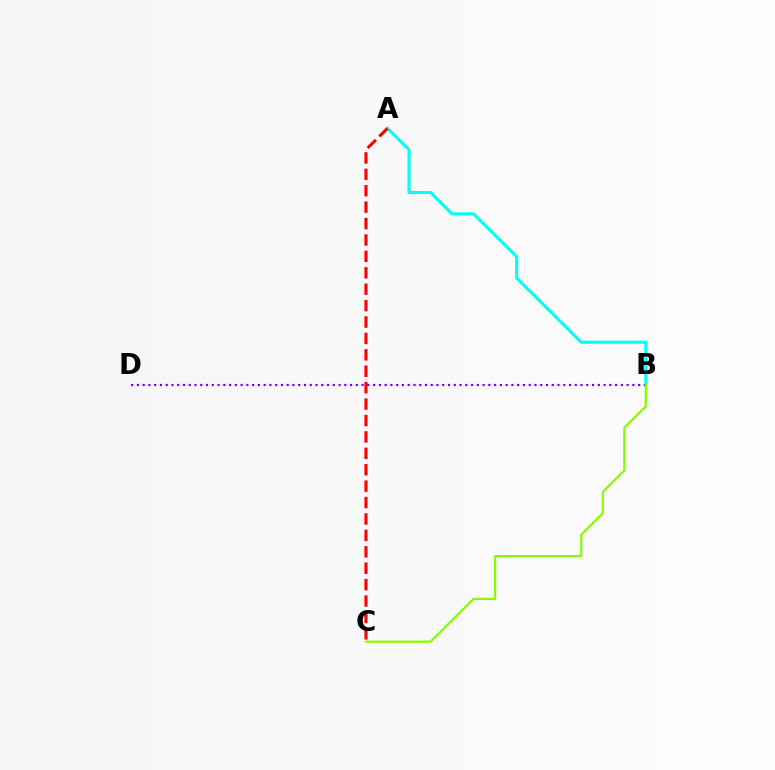{('A', 'B'): [{'color': '#00fff6', 'line_style': 'solid', 'thickness': 2.22}], ('A', 'C'): [{'color': '#ff0000', 'line_style': 'dashed', 'thickness': 2.23}], ('B', 'D'): [{'color': '#7200ff', 'line_style': 'dotted', 'thickness': 1.57}], ('B', 'C'): [{'color': '#84ff00', 'line_style': 'solid', 'thickness': 1.6}]}